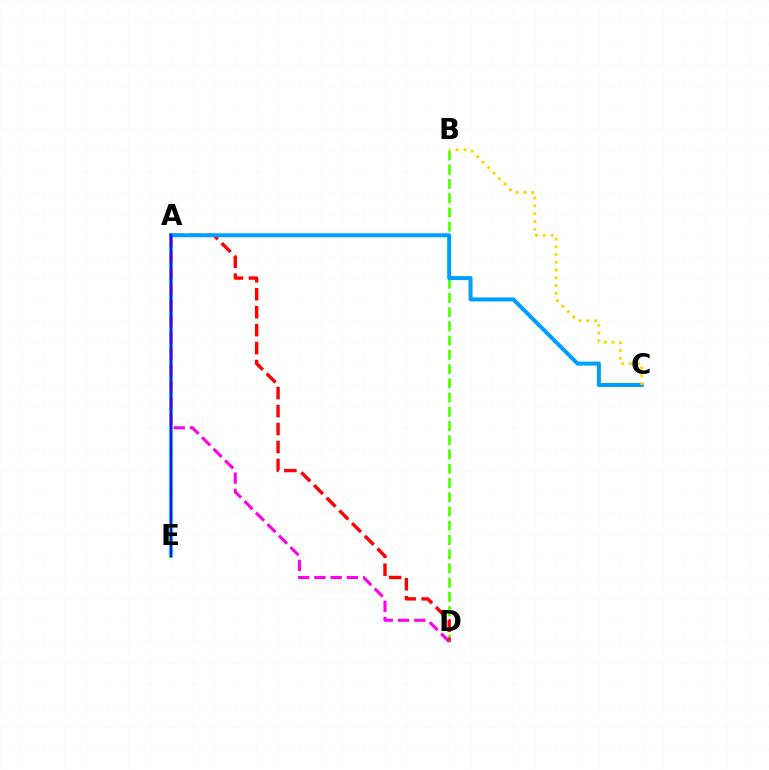{('B', 'D'): [{'color': '#4fff00', 'line_style': 'dashed', 'thickness': 1.93}], ('A', 'D'): [{'color': '#ff0000', 'line_style': 'dashed', 'thickness': 2.44}, {'color': '#ff00ed', 'line_style': 'dashed', 'thickness': 2.21}], ('A', 'E'): [{'color': '#00ff86', 'line_style': 'solid', 'thickness': 2.86}, {'color': '#3700ff', 'line_style': 'solid', 'thickness': 1.66}], ('A', 'C'): [{'color': '#009eff', 'line_style': 'solid', 'thickness': 2.87}], ('B', 'C'): [{'color': '#ffd500', 'line_style': 'dotted', 'thickness': 2.11}]}